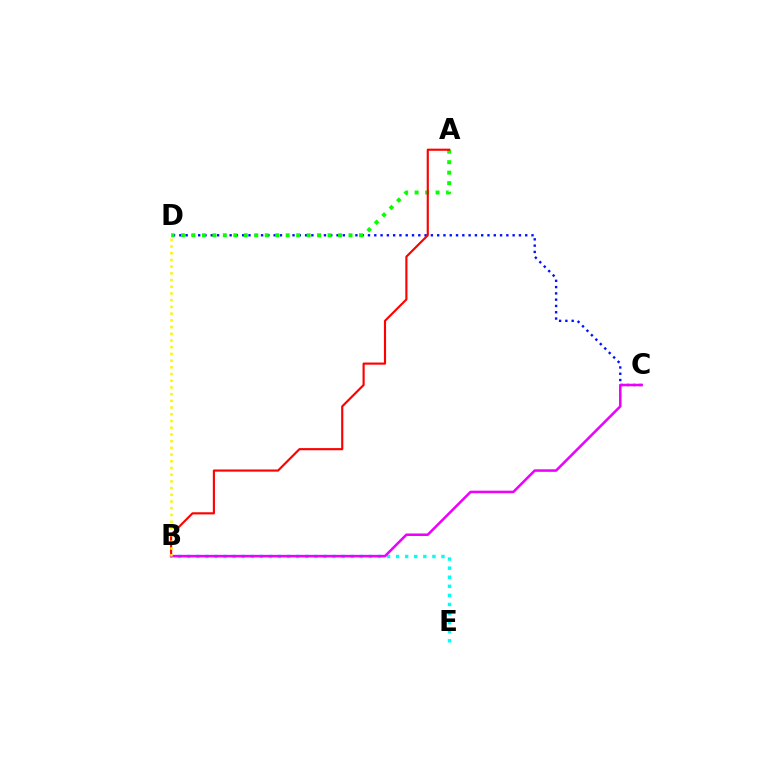{('C', 'D'): [{'color': '#0010ff', 'line_style': 'dotted', 'thickness': 1.71}], ('A', 'D'): [{'color': '#08ff00', 'line_style': 'dotted', 'thickness': 2.85}], ('B', 'E'): [{'color': '#00fff6', 'line_style': 'dotted', 'thickness': 2.47}], ('A', 'B'): [{'color': '#ff0000', 'line_style': 'solid', 'thickness': 1.54}], ('B', 'C'): [{'color': '#ee00ff', 'line_style': 'solid', 'thickness': 1.83}], ('B', 'D'): [{'color': '#fcf500', 'line_style': 'dotted', 'thickness': 1.82}]}